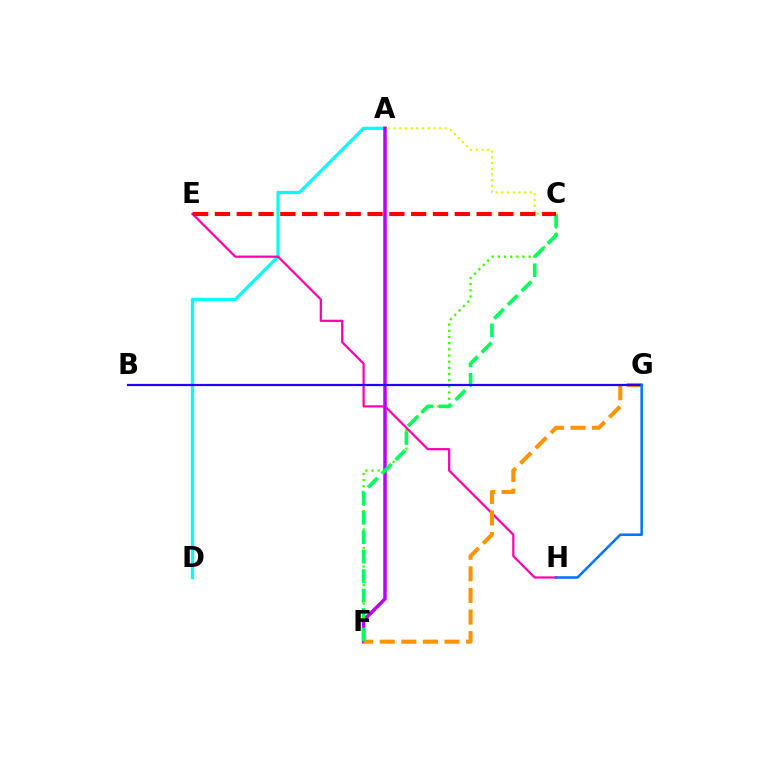{('C', 'F'): [{'color': '#3dff00', 'line_style': 'dotted', 'thickness': 1.68}, {'color': '#00ff5c', 'line_style': 'dashed', 'thickness': 2.64}], ('A', 'D'): [{'color': '#00fff6', 'line_style': 'solid', 'thickness': 2.33}], ('E', 'H'): [{'color': '#ff00ac', 'line_style': 'solid', 'thickness': 1.6}], ('A', 'F'): [{'color': '#b900ff', 'line_style': 'solid', 'thickness': 2.52}], ('A', 'C'): [{'color': '#d1ff00', 'line_style': 'dotted', 'thickness': 1.55}], ('F', 'G'): [{'color': '#ff9400', 'line_style': 'dashed', 'thickness': 2.93}], ('B', 'G'): [{'color': '#2500ff', 'line_style': 'solid', 'thickness': 1.6}], ('G', 'H'): [{'color': '#0074ff', 'line_style': 'solid', 'thickness': 1.83}], ('C', 'E'): [{'color': '#ff0000', 'line_style': 'dashed', 'thickness': 2.96}]}